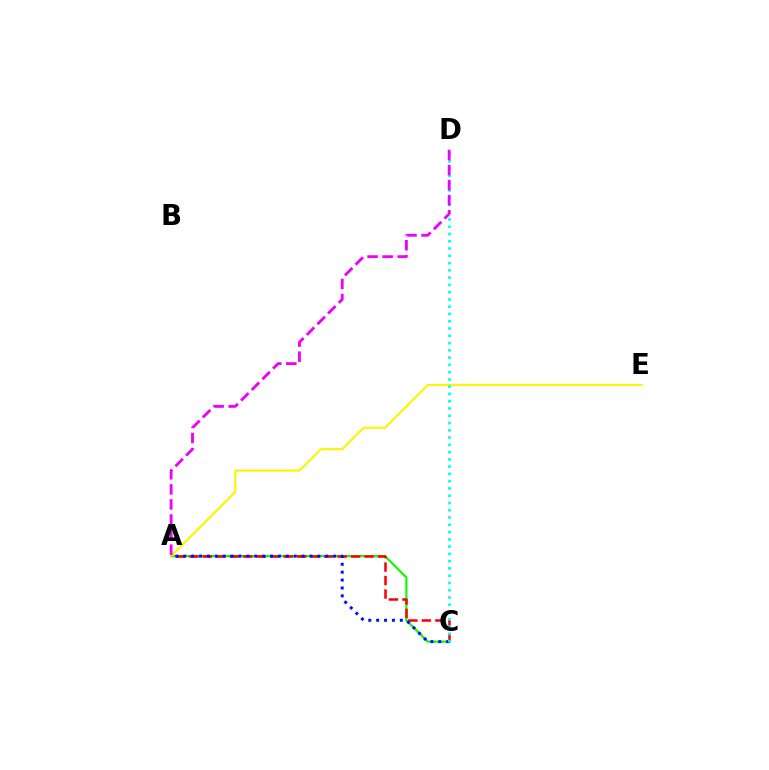{('A', 'C'): [{'color': '#08ff00', 'line_style': 'solid', 'thickness': 1.56}, {'color': '#ff0000', 'line_style': 'dashed', 'thickness': 1.83}, {'color': '#0010ff', 'line_style': 'dotted', 'thickness': 2.14}], ('A', 'E'): [{'color': '#fcf500', 'line_style': 'solid', 'thickness': 1.54}], ('C', 'D'): [{'color': '#00fff6', 'line_style': 'dotted', 'thickness': 1.98}], ('A', 'D'): [{'color': '#ee00ff', 'line_style': 'dashed', 'thickness': 2.05}]}